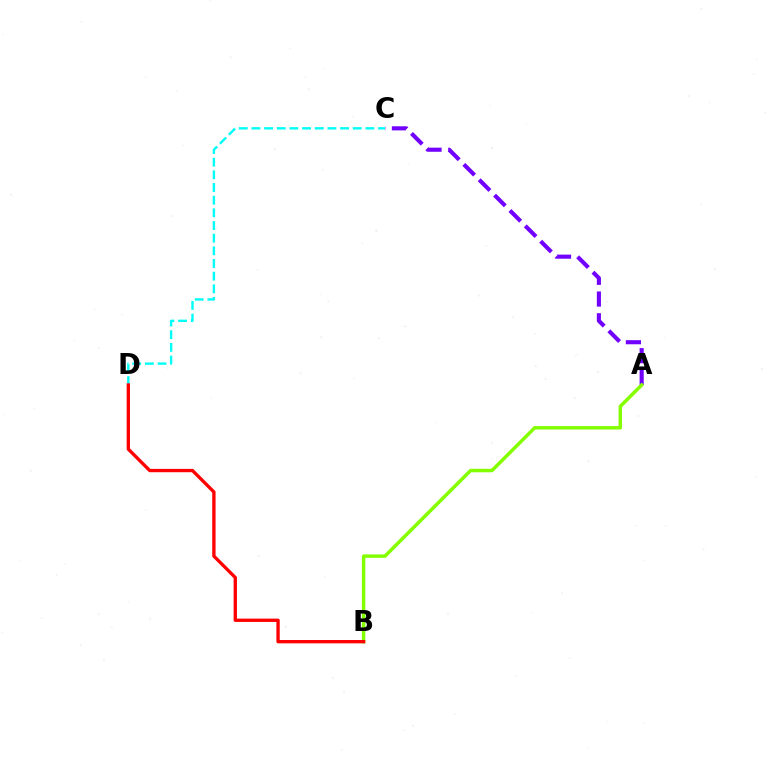{('A', 'C'): [{'color': '#7200ff', 'line_style': 'dashed', 'thickness': 2.95}], ('A', 'B'): [{'color': '#84ff00', 'line_style': 'solid', 'thickness': 2.49}], ('C', 'D'): [{'color': '#00fff6', 'line_style': 'dashed', 'thickness': 1.72}], ('B', 'D'): [{'color': '#ff0000', 'line_style': 'solid', 'thickness': 2.4}]}